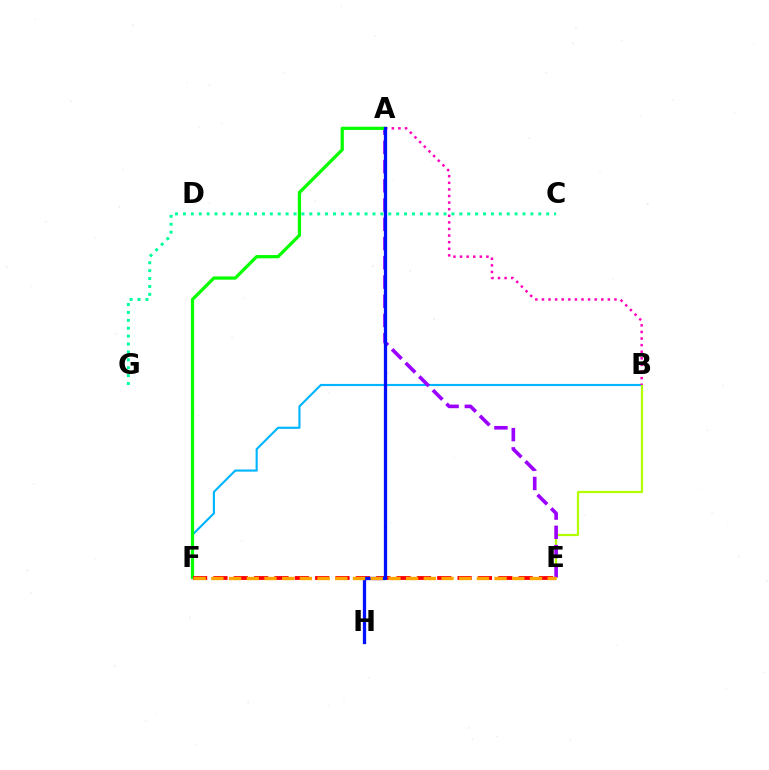{('B', 'F'): [{'color': '#00b5ff', 'line_style': 'solid', 'thickness': 1.54}], ('B', 'E'): [{'color': '#b3ff00', 'line_style': 'solid', 'thickness': 1.6}], ('A', 'E'): [{'color': '#9b00ff', 'line_style': 'dashed', 'thickness': 2.61}], ('A', 'F'): [{'color': '#08ff00', 'line_style': 'solid', 'thickness': 2.34}], ('A', 'B'): [{'color': '#ff00bd', 'line_style': 'dotted', 'thickness': 1.79}], ('E', 'F'): [{'color': '#ff0000', 'line_style': 'dashed', 'thickness': 2.76}, {'color': '#ffa500', 'line_style': 'dashed', 'thickness': 2.4}], ('C', 'G'): [{'color': '#00ff9d', 'line_style': 'dotted', 'thickness': 2.15}], ('A', 'H'): [{'color': '#0010ff', 'line_style': 'solid', 'thickness': 2.35}]}